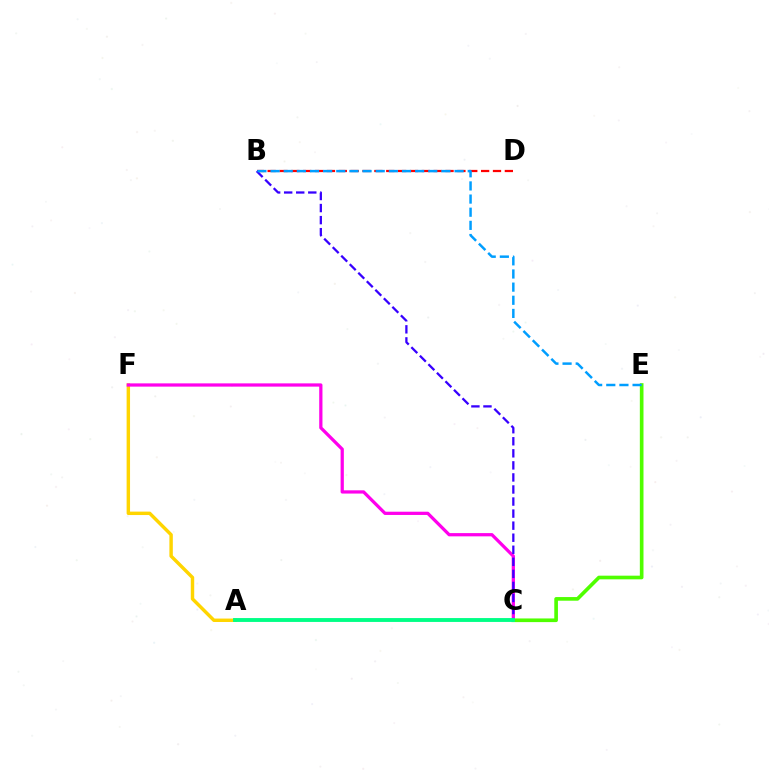{('A', 'F'): [{'color': '#ffd500', 'line_style': 'solid', 'thickness': 2.47}], ('C', 'F'): [{'color': '#ff00ed', 'line_style': 'solid', 'thickness': 2.34}], ('B', 'D'): [{'color': '#ff0000', 'line_style': 'dashed', 'thickness': 1.61}], ('C', 'E'): [{'color': '#4fff00', 'line_style': 'solid', 'thickness': 2.63}], ('B', 'C'): [{'color': '#3700ff', 'line_style': 'dashed', 'thickness': 1.64}], ('A', 'C'): [{'color': '#00ff86', 'line_style': 'solid', 'thickness': 2.79}], ('B', 'E'): [{'color': '#009eff', 'line_style': 'dashed', 'thickness': 1.79}]}